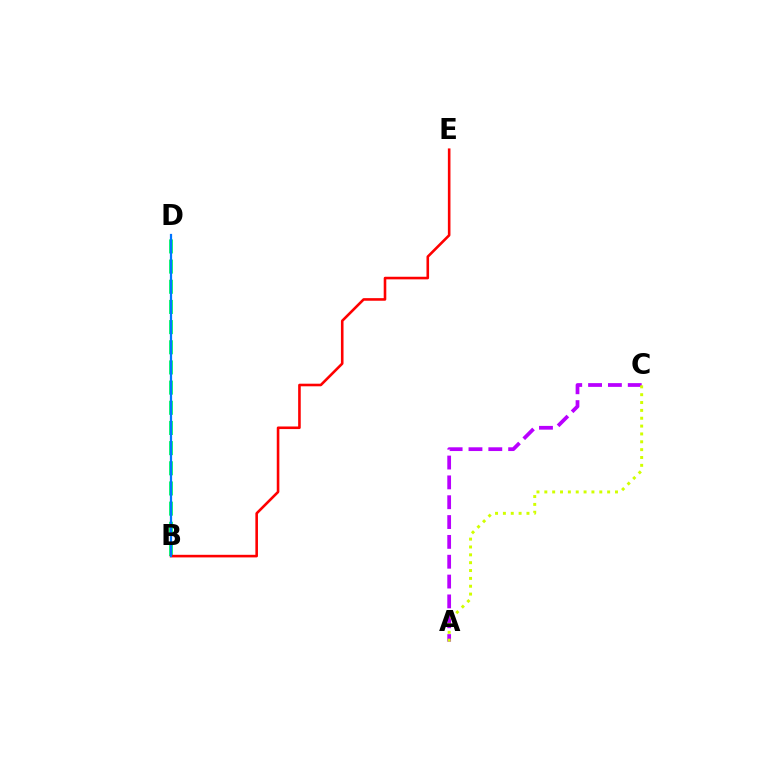{('A', 'C'): [{'color': '#b900ff', 'line_style': 'dashed', 'thickness': 2.69}, {'color': '#d1ff00', 'line_style': 'dotted', 'thickness': 2.13}], ('B', 'D'): [{'color': '#00ff5c', 'line_style': 'dashed', 'thickness': 2.74}, {'color': '#0074ff', 'line_style': 'solid', 'thickness': 1.6}], ('B', 'E'): [{'color': '#ff0000', 'line_style': 'solid', 'thickness': 1.87}]}